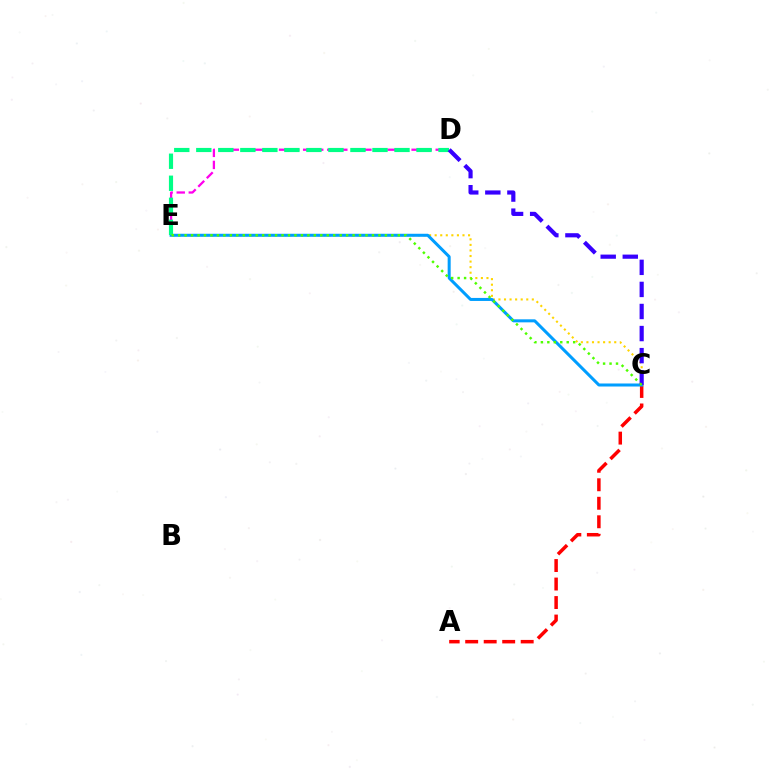{('A', 'C'): [{'color': '#ff0000', 'line_style': 'dashed', 'thickness': 2.51}], ('C', 'E'): [{'color': '#ffd500', 'line_style': 'dotted', 'thickness': 1.51}, {'color': '#009eff', 'line_style': 'solid', 'thickness': 2.18}, {'color': '#4fff00', 'line_style': 'dotted', 'thickness': 1.76}], ('D', 'E'): [{'color': '#ff00ed', 'line_style': 'dashed', 'thickness': 1.64}, {'color': '#00ff86', 'line_style': 'dashed', 'thickness': 2.99}], ('C', 'D'): [{'color': '#3700ff', 'line_style': 'dashed', 'thickness': 3.0}]}